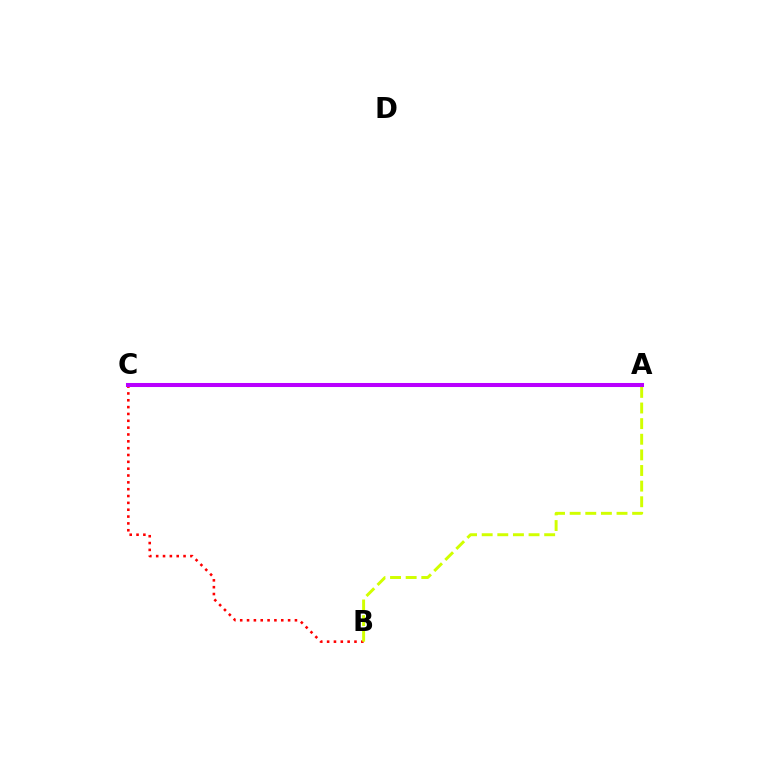{('A', 'C'): [{'color': '#00ff5c', 'line_style': 'solid', 'thickness': 2.66}, {'color': '#0074ff', 'line_style': 'dashed', 'thickness': 2.65}, {'color': '#b900ff', 'line_style': 'solid', 'thickness': 2.91}], ('B', 'C'): [{'color': '#ff0000', 'line_style': 'dotted', 'thickness': 1.86}], ('A', 'B'): [{'color': '#d1ff00', 'line_style': 'dashed', 'thickness': 2.12}]}